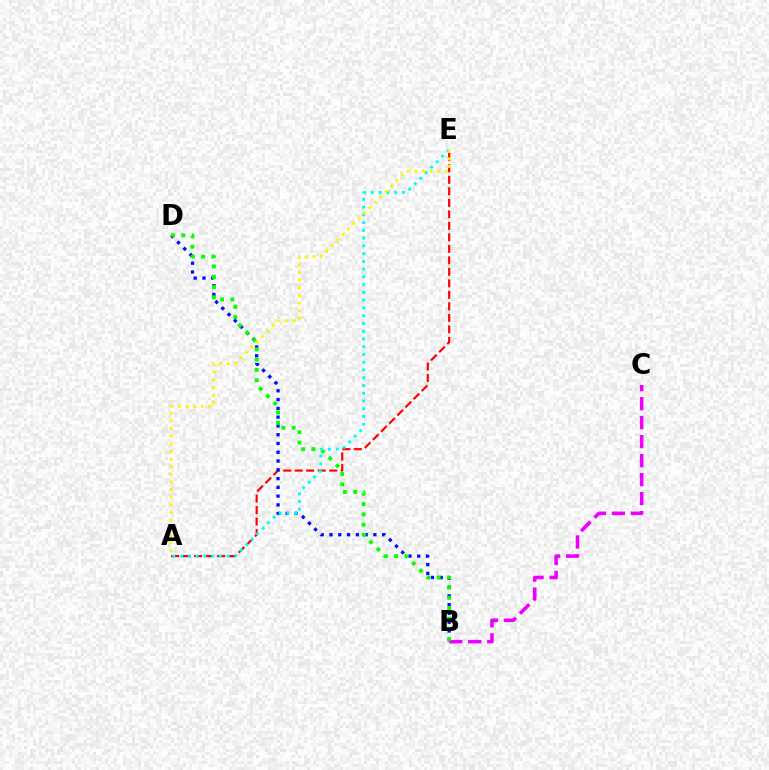{('A', 'E'): [{'color': '#ff0000', 'line_style': 'dashed', 'thickness': 1.56}, {'color': '#00fff6', 'line_style': 'dotted', 'thickness': 2.11}, {'color': '#fcf500', 'line_style': 'dotted', 'thickness': 2.07}], ('B', 'D'): [{'color': '#0010ff', 'line_style': 'dotted', 'thickness': 2.39}, {'color': '#08ff00', 'line_style': 'dotted', 'thickness': 2.8}], ('B', 'C'): [{'color': '#ee00ff', 'line_style': 'dashed', 'thickness': 2.58}]}